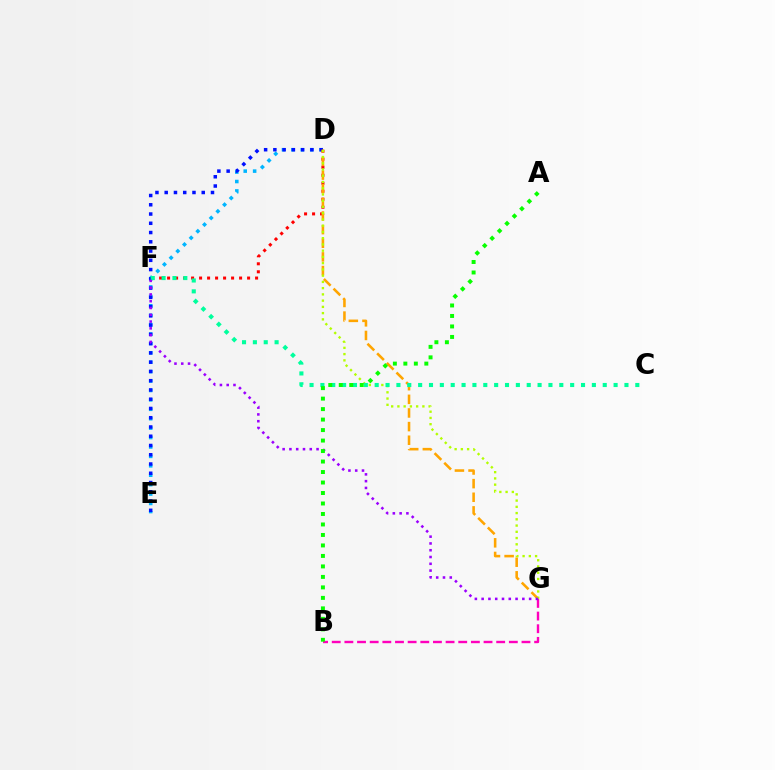{('B', 'G'): [{'color': '#ff00bd', 'line_style': 'dashed', 'thickness': 1.72}], ('D', 'E'): [{'color': '#00b5ff', 'line_style': 'dotted', 'thickness': 2.56}, {'color': '#0010ff', 'line_style': 'dotted', 'thickness': 2.52}], ('D', 'F'): [{'color': '#ff0000', 'line_style': 'dotted', 'thickness': 2.17}], ('D', 'G'): [{'color': '#ffa500', 'line_style': 'dashed', 'thickness': 1.85}, {'color': '#b3ff00', 'line_style': 'dotted', 'thickness': 1.7}], ('C', 'F'): [{'color': '#00ff9d', 'line_style': 'dotted', 'thickness': 2.95}], ('F', 'G'): [{'color': '#9b00ff', 'line_style': 'dotted', 'thickness': 1.84}], ('A', 'B'): [{'color': '#08ff00', 'line_style': 'dotted', 'thickness': 2.85}]}